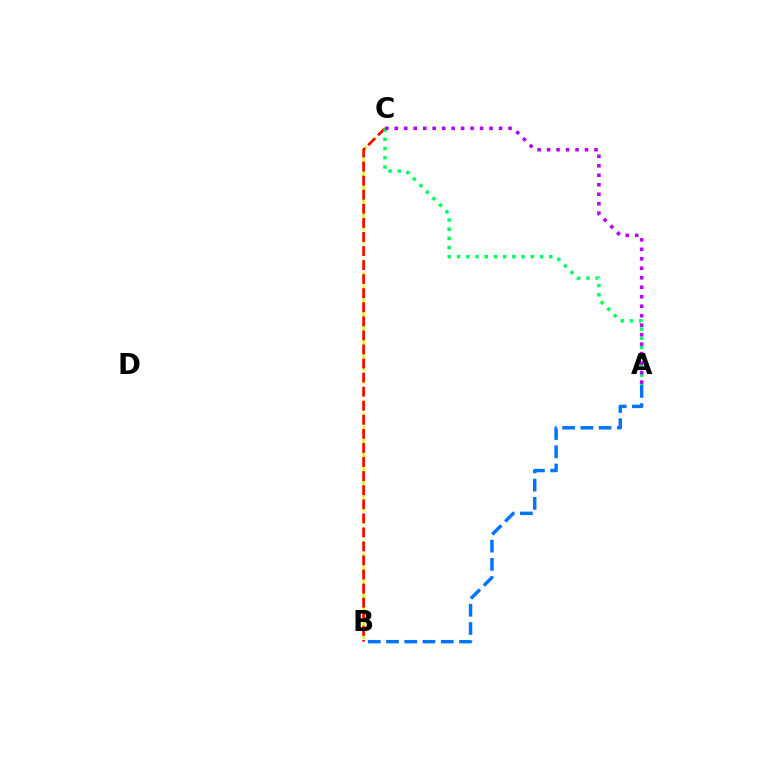{('A', 'B'): [{'color': '#0074ff', 'line_style': 'dashed', 'thickness': 2.48}], ('B', 'C'): [{'color': '#d1ff00', 'line_style': 'dashed', 'thickness': 1.73}, {'color': '#ff0000', 'line_style': 'dashed', 'thickness': 1.91}], ('A', 'C'): [{'color': '#00ff5c', 'line_style': 'dotted', 'thickness': 2.5}, {'color': '#b900ff', 'line_style': 'dotted', 'thickness': 2.58}]}